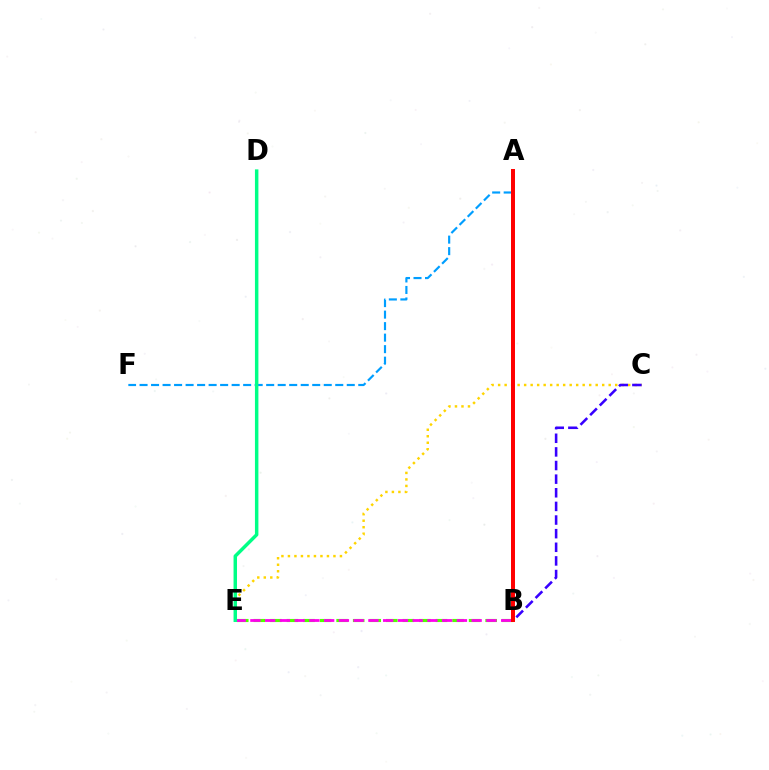{('B', 'E'): [{'color': '#4fff00', 'line_style': 'dashed', 'thickness': 2.25}, {'color': '#ff00ed', 'line_style': 'dashed', 'thickness': 2.0}], ('C', 'E'): [{'color': '#ffd500', 'line_style': 'dotted', 'thickness': 1.77}], ('B', 'C'): [{'color': '#3700ff', 'line_style': 'dashed', 'thickness': 1.85}], ('A', 'F'): [{'color': '#009eff', 'line_style': 'dashed', 'thickness': 1.56}], ('A', 'B'): [{'color': '#ff0000', 'line_style': 'solid', 'thickness': 2.86}], ('D', 'E'): [{'color': '#00ff86', 'line_style': 'solid', 'thickness': 2.49}]}